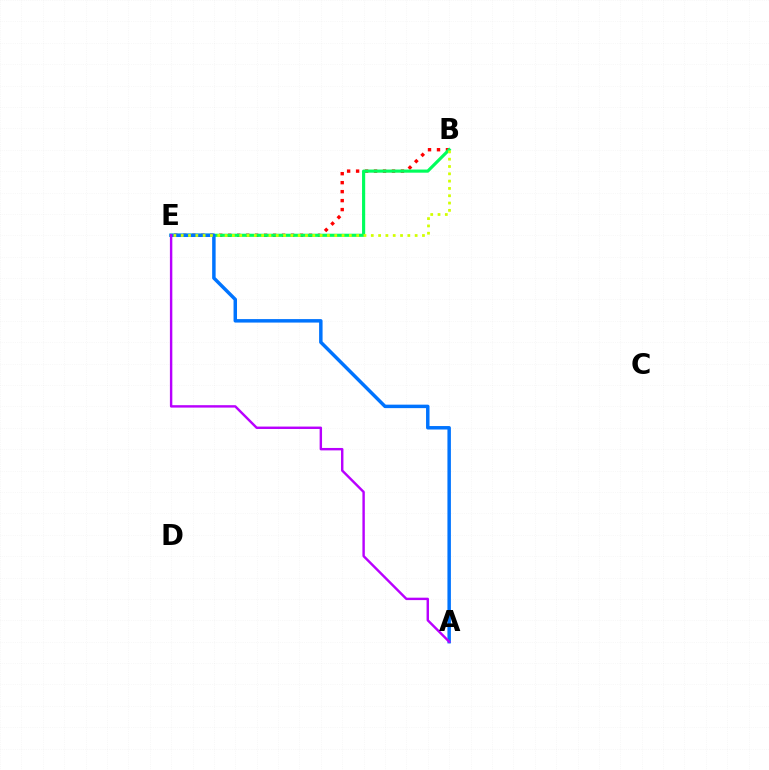{('B', 'E'): [{'color': '#ff0000', 'line_style': 'dotted', 'thickness': 2.44}, {'color': '#00ff5c', 'line_style': 'solid', 'thickness': 2.26}, {'color': '#d1ff00', 'line_style': 'dotted', 'thickness': 1.99}], ('A', 'E'): [{'color': '#0074ff', 'line_style': 'solid', 'thickness': 2.5}, {'color': '#b900ff', 'line_style': 'solid', 'thickness': 1.74}]}